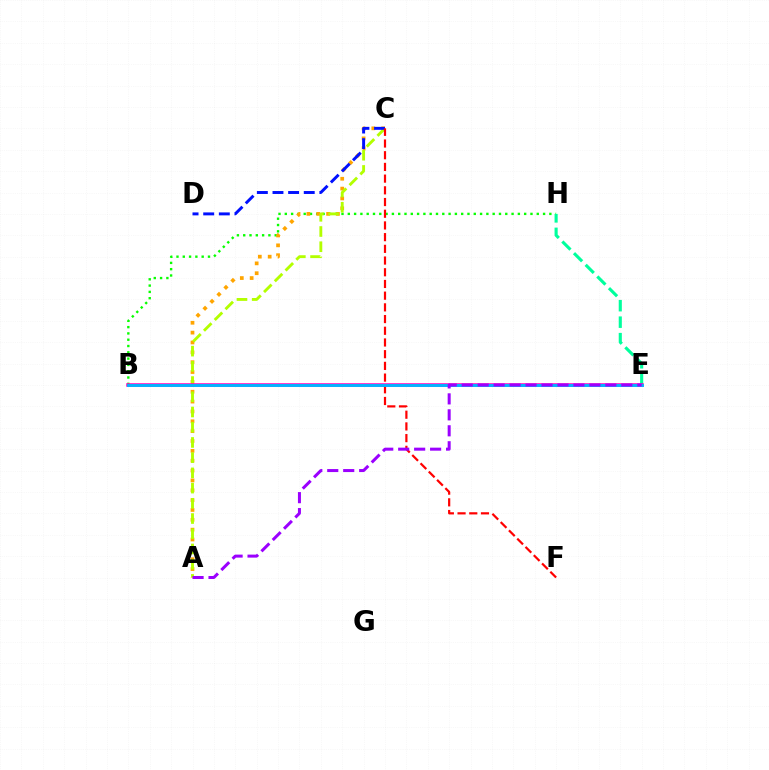{('B', 'H'): [{'color': '#08ff00', 'line_style': 'dotted', 'thickness': 1.71}], ('A', 'C'): [{'color': '#ffa500', 'line_style': 'dotted', 'thickness': 2.68}, {'color': '#b3ff00', 'line_style': 'dashed', 'thickness': 2.07}], ('E', 'H'): [{'color': '#00ff9d', 'line_style': 'dashed', 'thickness': 2.24}], ('C', 'D'): [{'color': '#0010ff', 'line_style': 'dashed', 'thickness': 2.12}], ('B', 'E'): [{'color': '#ff00bd', 'line_style': 'solid', 'thickness': 2.53}, {'color': '#00b5ff', 'line_style': 'solid', 'thickness': 2.08}], ('C', 'F'): [{'color': '#ff0000', 'line_style': 'dashed', 'thickness': 1.59}], ('A', 'E'): [{'color': '#9b00ff', 'line_style': 'dashed', 'thickness': 2.17}]}